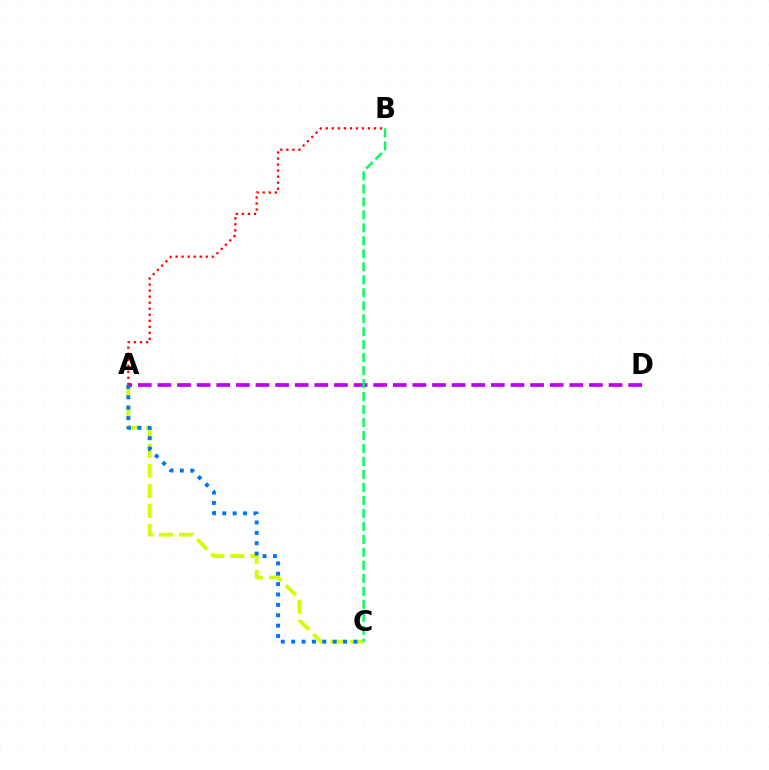{('A', 'C'): [{'color': '#d1ff00', 'line_style': 'dashed', 'thickness': 2.72}, {'color': '#0074ff', 'line_style': 'dotted', 'thickness': 2.82}], ('A', 'D'): [{'color': '#b900ff', 'line_style': 'dashed', 'thickness': 2.66}], ('B', 'C'): [{'color': '#00ff5c', 'line_style': 'dashed', 'thickness': 1.76}], ('A', 'B'): [{'color': '#ff0000', 'line_style': 'dotted', 'thickness': 1.64}]}